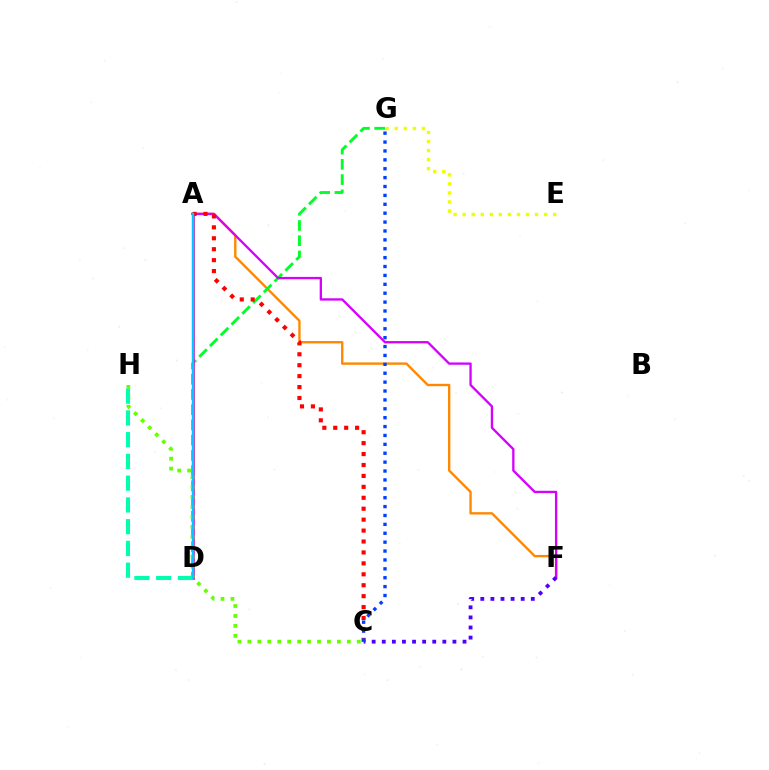{('E', 'G'): [{'color': '#eeff00', 'line_style': 'dotted', 'thickness': 2.46}], ('A', 'F'): [{'color': '#ff8800', 'line_style': 'solid', 'thickness': 1.7}, {'color': '#d600ff', 'line_style': 'solid', 'thickness': 1.67}], ('D', 'G'): [{'color': '#00ff27', 'line_style': 'dashed', 'thickness': 2.07}], ('A', 'D'): [{'color': '#ff00a0', 'line_style': 'solid', 'thickness': 1.91}, {'color': '#00c7ff', 'line_style': 'solid', 'thickness': 1.77}], ('C', 'H'): [{'color': '#66ff00', 'line_style': 'dotted', 'thickness': 2.7}], ('C', 'F'): [{'color': '#4f00ff', 'line_style': 'dotted', 'thickness': 2.74}], ('D', 'H'): [{'color': '#00ffaf', 'line_style': 'dashed', 'thickness': 2.95}], ('A', 'C'): [{'color': '#ff0000', 'line_style': 'dotted', 'thickness': 2.97}], ('C', 'G'): [{'color': '#003fff', 'line_style': 'dotted', 'thickness': 2.42}]}